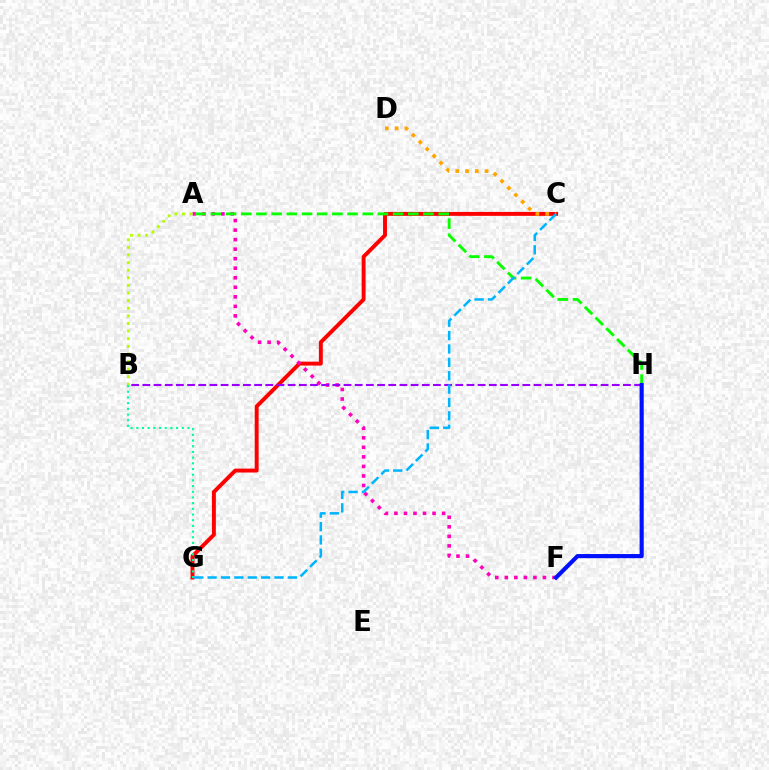{('C', 'G'): [{'color': '#ff0000', 'line_style': 'solid', 'thickness': 2.82}, {'color': '#00b5ff', 'line_style': 'dashed', 'thickness': 1.82}], ('B', 'G'): [{'color': '#00ff9d', 'line_style': 'dotted', 'thickness': 1.55}], ('A', 'F'): [{'color': '#ff00bd', 'line_style': 'dotted', 'thickness': 2.59}], ('A', 'B'): [{'color': '#b3ff00', 'line_style': 'dotted', 'thickness': 2.07}], ('C', 'D'): [{'color': '#ffa500', 'line_style': 'dotted', 'thickness': 2.66}], ('B', 'H'): [{'color': '#9b00ff', 'line_style': 'dashed', 'thickness': 1.52}], ('A', 'H'): [{'color': '#08ff00', 'line_style': 'dashed', 'thickness': 2.06}], ('F', 'H'): [{'color': '#0010ff', 'line_style': 'solid', 'thickness': 2.98}]}